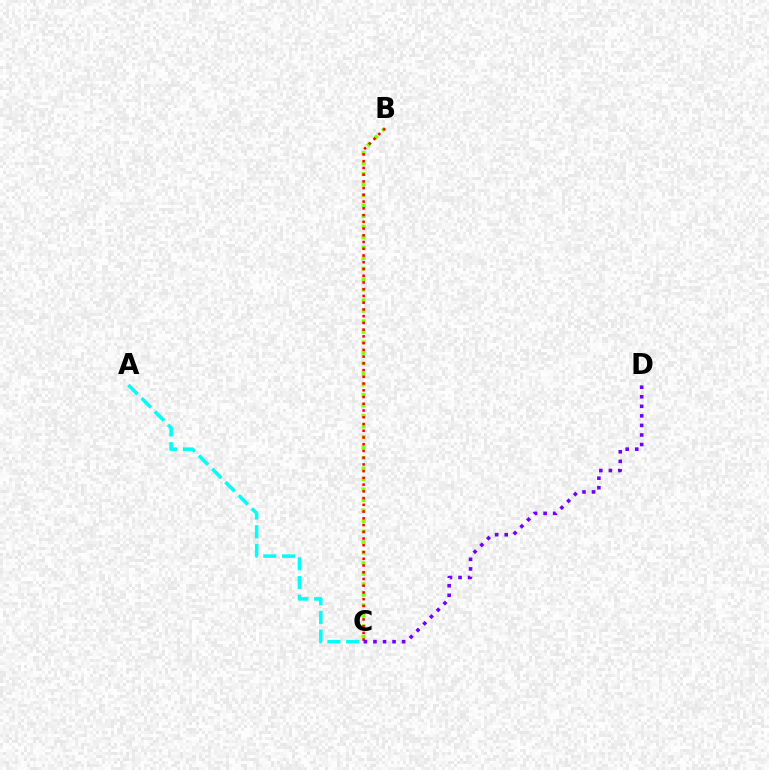{('A', 'C'): [{'color': '#00fff6', 'line_style': 'dashed', 'thickness': 2.54}], ('B', 'C'): [{'color': '#84ff00', 'line_style': 'dotted', 'thickness': 2.86}, {'color': '#ff0000', 'line_style': 'dotted', 'thickness': 1.83}], ('C', 'D'): [{'color': '#7200ff', 'line_style': 'dotted', 'thickness': 2.6}]}